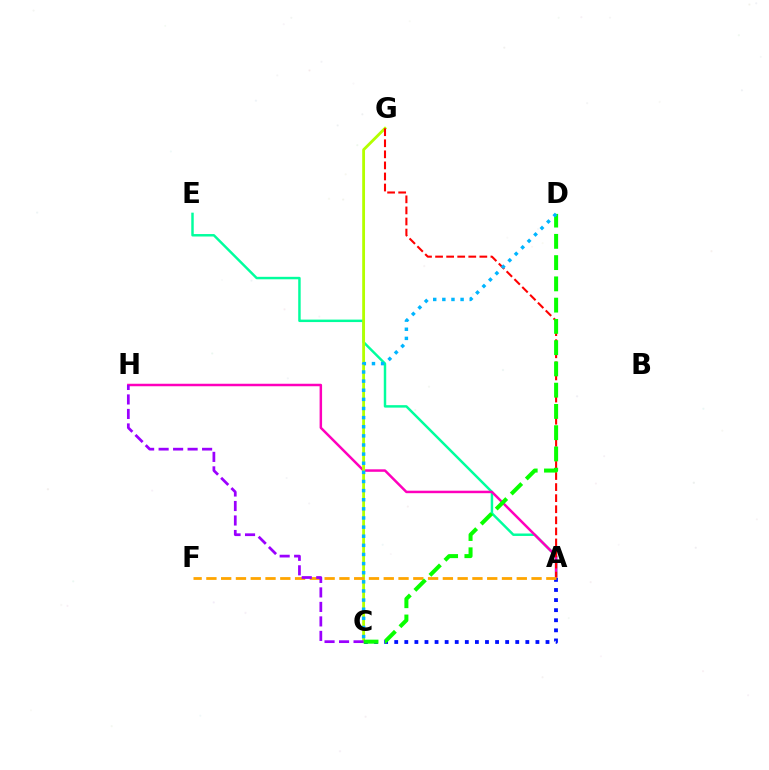{('A', 'E'): [{'color': '#00ff9d', 'line_style': 'solid', 'thickness': 1.77}], ('A', 'H'): [{'color': '#ff00bd', 'line_style': 'solid', 'thickness': 1.79}], ('A', 'C'): [{'color': '#0010ff', 'line_style': 'dotted', 'thickness': 2.74}], ('C', 'G'): [{'color': '#b3ff00', 'line_style': 'solid', 'thickness': 2.03}], ('A', 'G'): [{'color': '#ff0000', 'line_style': 'dashed', 'thickness': 1.5}], ('A', 'F'): [{'color': '#ffa500', 'line_style': 'dashed', 'thickness': 2.01}], ('C', 'D'): [{'color': '#08ff00', 'line_style': 'dashed', 'thickness': 2.89}, {'color': '#00b5ff', 'line_style': 'dotted', 'thickness': 2.48}], ('C', 'H'): [{'color': '#9b00ff', 'line_style': 'dashed', 'thickness': 1.97}]}